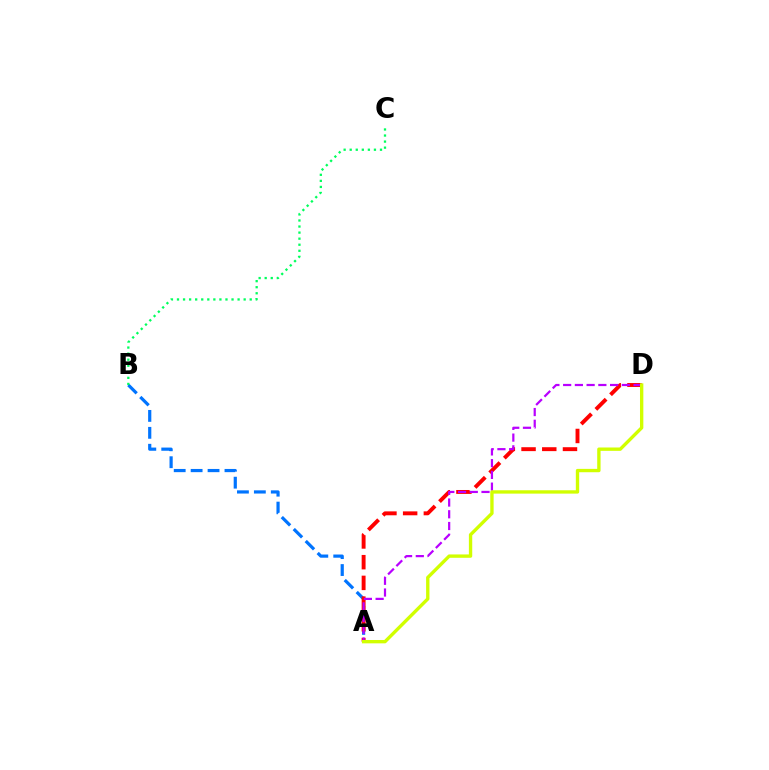{('A', 'B'): [{'color': '#0074ff', 'line_style': 'dashed', 'thickness': 2.3}], ('A', 'D'): [{'color': '#ff0000', 'line_style': 'dashed', 'thickness': 2.81}, {'color': '#b900ff', 'line_style': 'dashed', 'thickness': 1.59}, {'color': '#d1ff00', 'line_style': 'solid', 'thickness': 2.41}], ('B', 'C'): [{'color': '#00ff5c', 'line_style': 'dotted', 'thickness': 1.65}]}